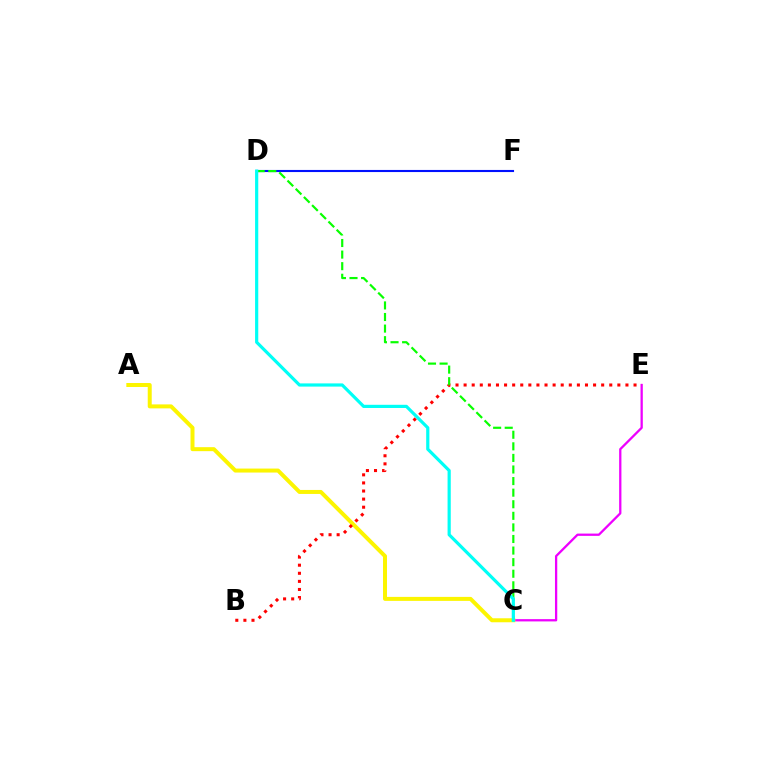{('C', 'E'): [{'color': '#ee00ff', 'line_style': 'solid', 'thickness': 1.64}], ('D', 'F'): [{'color': '#0010ff', 'line_style': 'solid', 'thickness': 1.52}], ('A', 'C'): [{'color': '#fcf500', 'line_style': 'solid', 'thickness': 2.87}], ('B', 'E'): [{'color': '#ff0000', 'line_style': 'dotted', 'thickness': 2.2}], ('C', 'D'): [{'color': '#08ff00', 'line_style': 'dashed', 'thickness': 1.57}, {'color': '#00fff6', 'line_style': 'solid', 'thickness': 2.3}]}